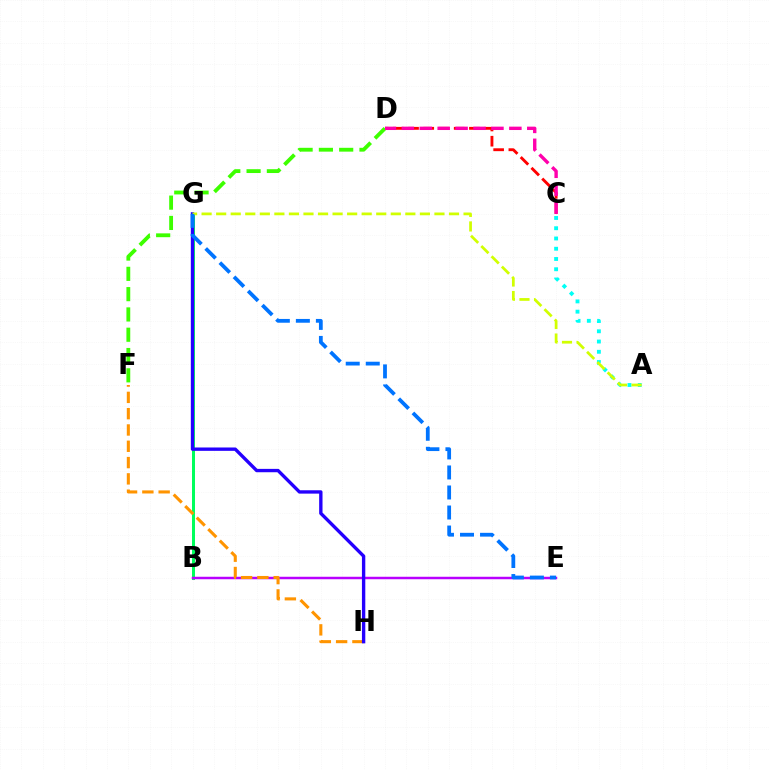{('B', 'G'): [{'color': '#00ff5c', 'line_style': 'solid', 'thickness': 2.16}], ('D', 'F'): [{'color': '#3dff00', 'line_style': 'dashed', 'thickness': 2.76}], ('C', 'D'): [{'color': '#ff0000', 'line_style': 'dashed', 'thickness': 2.07}, {'color': '#ff00ac', 'line_style': 'dashed', 'thickness': 2.43}], ('B', 'E'): [{'color': '#b900ff', 'line_style': 'solid', 'thickness': 1.78}], ('F', 'H'): [{'color': '#ff9400', 'line_style': 'dashed', 'thickness': 2.21}], ('A', 'C'): [{'color': '#00fff6', 'line_style': 'dotted', 'thickness': 2.79}], ('G', 'H'): [{'color': '#2500ff', 'line_style': 'solid', 'thickness': 2.42}], ('A', 'G'): [{'color': '#d1ff00', 'line_style': 'dashed', 'thickness': 1.98}], ('E', 'G'): [{'color': '#0074ff', 'line_style': 'dashed', 'thickness': 2.72}]}